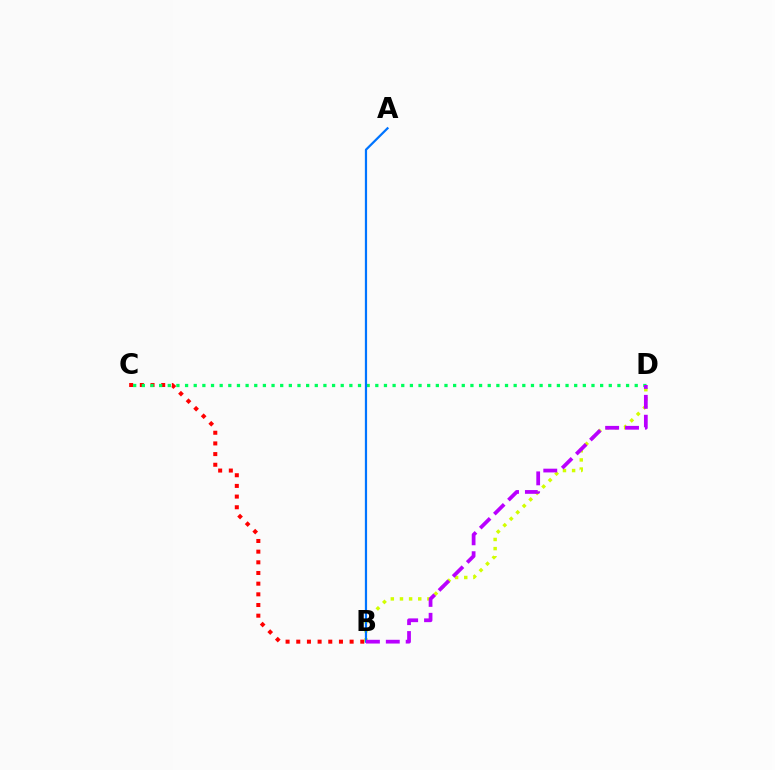{('B', 'C'): [{'color': '#ff0000', 'line_style': 'dotted', 'thickness': 2.9}], ('C', 'D'): [{'color': '#00ff5c', 'line_style': 'dotted', 'thickness': 2.35}], ('B', 'D'): [{'color': '#d1ff00', 'line_style': 'dotted', 'thickness': 2.48}, {'color': '#b900ff', 'line_style': 'dashed', 'thickness': 2.7}], ('A', 'B'): [{'color': '#0074ff', 'line_style': 'solid', 'thickness': 1.6}]}